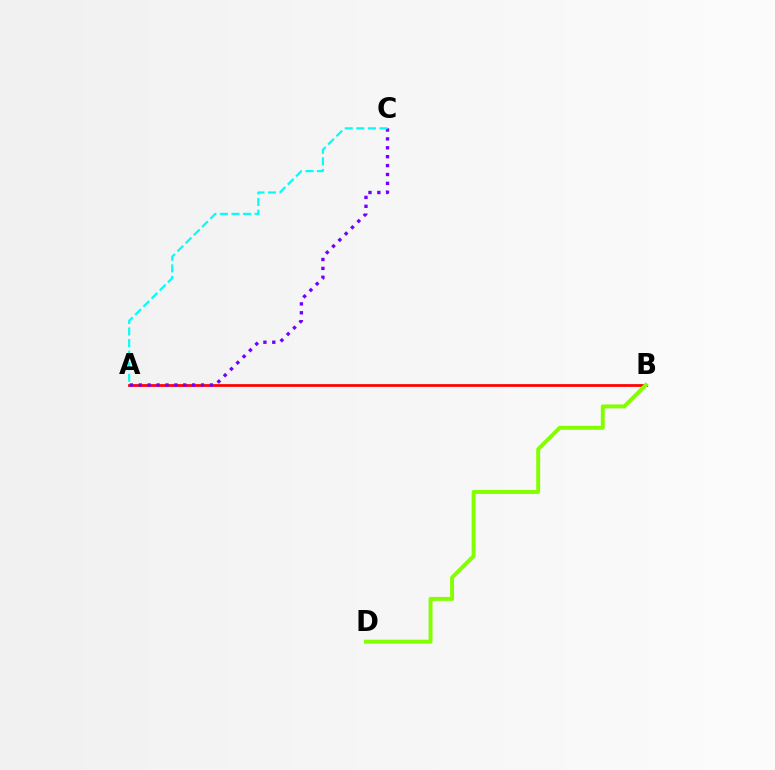{('A', 'B'): [{'color': '#ff0000', 'line_style': 'solid', 'thickness': 1.97}], ('A', 'C'): [{'color': '#7200ff', 'line_style': 'dotted', 'thickness': 2.42}, {'color': '#00fff6', 'line_style': 'dashed', 'thickness': 1.57}], ('B', 'D'): [{'color': '#84ff00', 'line_style': 'solid', 'thickness': 2.83}]}